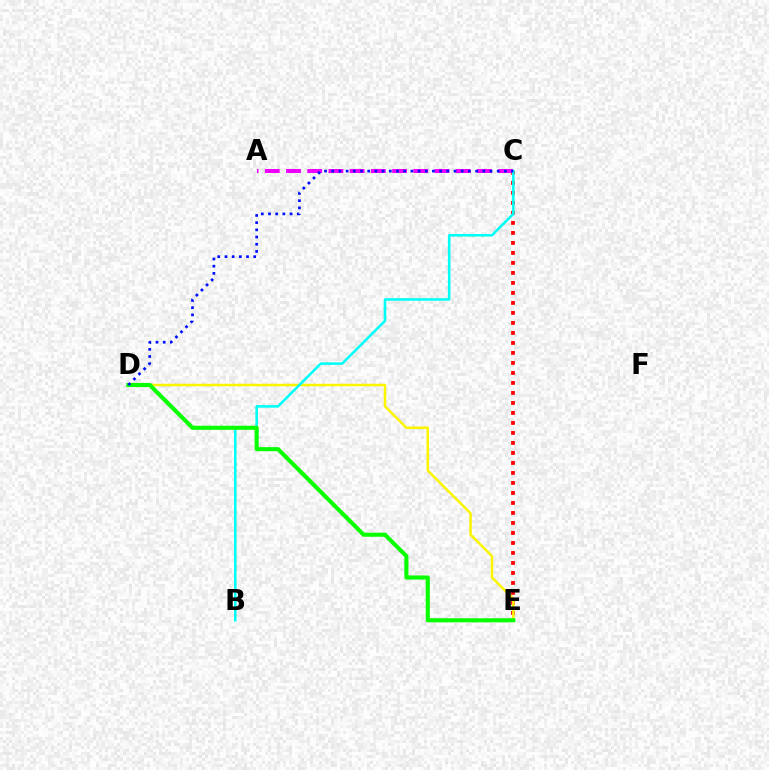{('C', 'E'): [{'color': '#ff0000', 'line_style': 'dotted', 'thickness': 2.72}], ('A', 'C'): [{'color': '#ee00ff', 'line_style': 'dashed', 'thickness': 2.88}], ('D', 'E'): [{'color': '#fcf500', 'line_style': 'solid', 'thickness': 1.79}, {'color': '#08ff00', 'line_style': 'solid', 'thickness': 2.94}], ('B', 'C'): [{'color': '#00fff6', 'line_style': 'solid', 'thickness': 1.84}], ('C', 'D'): [{'color': '#0010ff', 'line_style': 'dotted', 'thickness': 1.95}]}